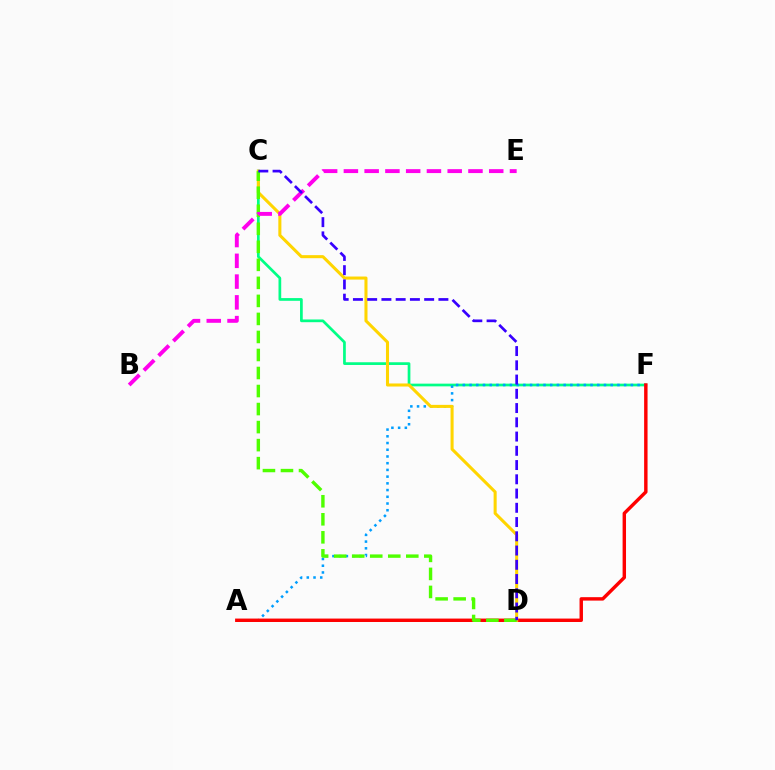{('C', 'F'): [{'color': '#00ff86', 'line_style': 'solid', 'thickness': 1.95}], ('A', 'F'): [{'color': '#009eff', 'line_style': 'dotted', 'thickness': 1.83}, {'color': '#ff0000', 'line_style': 'solid', 'thickness': 2.47}], ('C', 'D'): [{'color': '#ffd500', 'line_style': 'solid', 'thickness': 2.2}, {'color': '#4fff00', 'line_style': 'dashed', 'thickness': 2.45}, {'color': '#3700ff', 'line_style': 'dashed', 'thickness': 1.94}], ('B', 'E'): [{'color': '#ff00ed', 'line_style': 'dashed', 'thickness': 2.82}]}